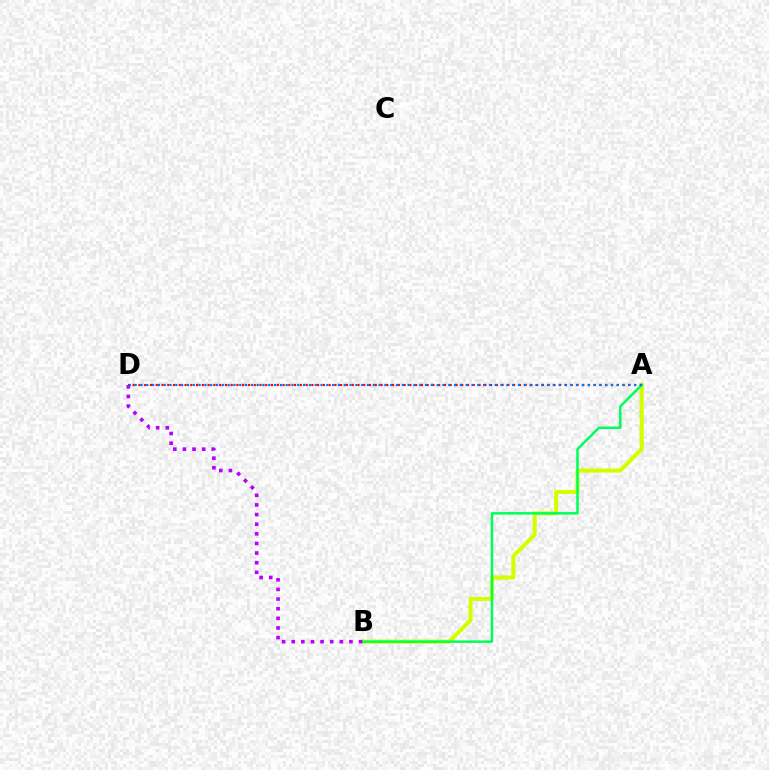{('A', 'B'): [{'color': '#d1ff00', 'line_style': 'solid', 'thickness': 2.93}, {'color': '#00ff5c', 'line_style': 'solid', 'thickness': 1.81}], ('A', 'D'): [{'color': '#ff0000', 'line_style': 'dotted', 'thickness': 1.57}, {'color': '#0074ff', 'line_style': 'dotted', 'thickness': 1.58}], ('B', 'D'): [{'color': '#b900ff', 'line_style': 'dotted', 'thickness': 2.62}]}